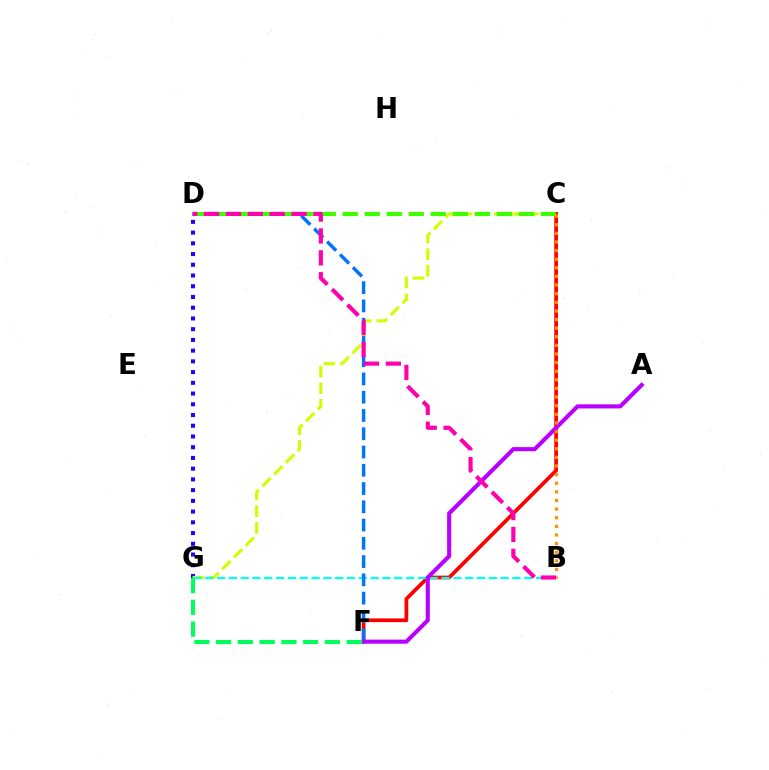{('D', 'G'): [{'color': '#2500ff', 'line_style': 'dotted', 'thickness': 2.92}], ('C', 'F'): [{'color': '#ff0000', 'line_style': 'solid', 'thickness': 2.68}], ('C', 'G'): [{'color': '#d1ff00', 'line_style': 'dashed', 'thickness': 2.26}], ('B', 'G'): [{'color': '#00fff6', 'line_style': 'dashed', 'thickness': 1.61}], ('D', 'F'): [{'color': '#0074ff', 'line_style': 'dashed', 'thickness': 2.48}], ('A', 'F'): [{'color': '#b900ff', 'line_style': 'solid', 'thickness': 2.96}], ('C', 'D'): [{'color': '#3dff00', 'line_style': 'dashed', 'thickness': 2.99}], ('F', 'G'): [{'color': '#00ff5c', 'line_style': 'dashed', 'thickness': 2.96}], ('B', 'C'): [{'color': '#ff9400', 'line_style': 'dotted', 'thickness': 2.34}], ('B', 'D'): [{'color': '#ff00ac', 'line_style': 'dashed', 'thickness': 2.97}]}